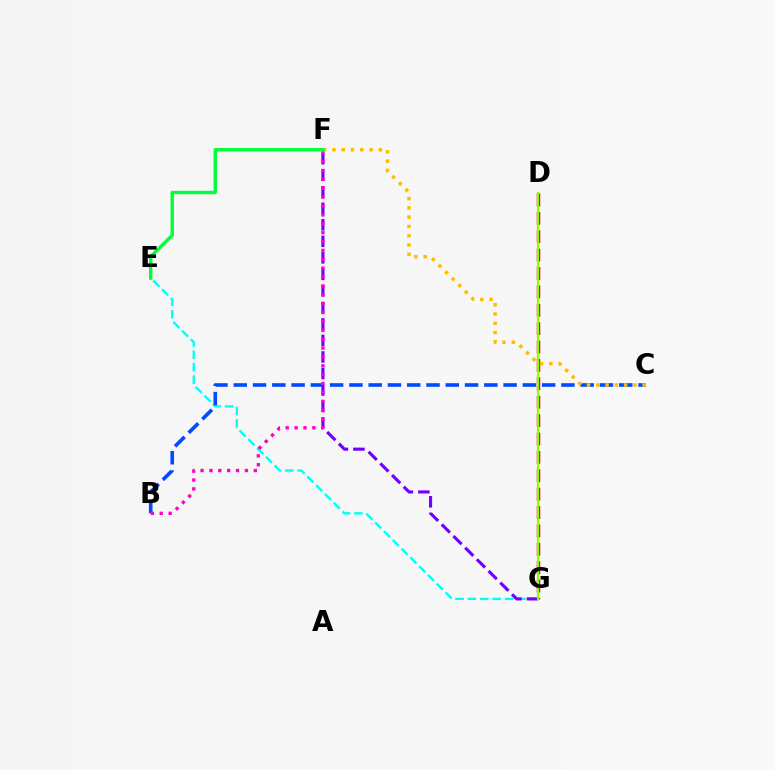{('E', 'G'): [{'color': '#00fff6', 'line_style': 'dashed', 'thickness': 1.68}], ('B', 'C'): [{'color': '#004bff', 'line_style': 'dashed', 'thickness': 2.62}], ('D', 'G'): [{'color': '#ff0000', 'line_style': 'dashed', 'thickness': 2.5}, {'color': '#84ff00', 'line_style': 'solid', 'thickness': 1.52}], ('F', 'G'): [{'color': '#7200ff', 'line_style': 'dashed', 'thickness': 2.24}], ('B', 'F'): [{'color': '#ff00cf', 'line_style': 'dotted', 'thickness': 2.41}], ('C', 'F'): [{'color': '#ffbd00', 'line_style': 'dotted', 'thickness': 2.52}], ('E', 'F'): [{'color': '#00ff39', 'line_style': 'solid', 'thickness': 2.44}]}